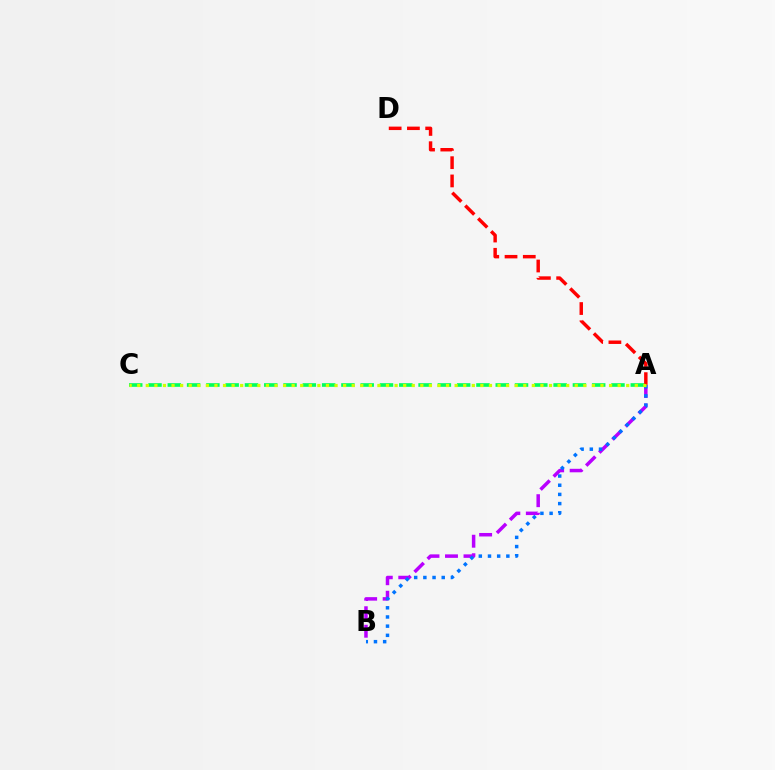{('A', 'B'): [{'color': '#b900ff', 'line_style': 'dashed', 'thickness': 2.51}, {'color': '#0074ff', 'line_style': 'dotted', 'thickness': 2.49}], ('A', 'C'): [{'color': '#00ff5c', 'line_style': 'dashed', 'thickness': 2.62}, {'color': '#d1ff00', 'line_style': 'dotted', 'thickness': 2.33}], ('A', 'D'): [{'color': '#ff0000', 'line_style': 'dashed', 'thickness': 2.48}]}